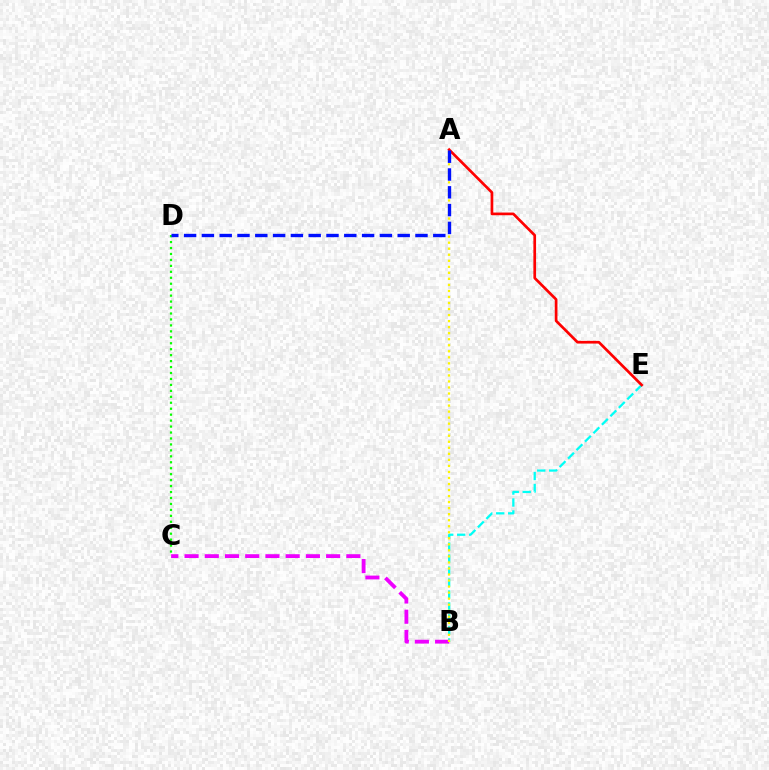{('B', 'E'): [{'color': '#00fff6', 'line_style': 'dashed', 'thickness': 1.63}], ('B', 'C'): [{'color': '#ee00ff', 'line_style': 'dashed', 'thickness': 2.75}], ('A', 'E'): [{'color': '#ff0000', 'line_style': 'solid', 'thickness': 1.94}], ('A', 'B'): [{'color': '#fcf500', 'line_style': 'dotted', 'thickness': 1.64}], ('C', 'D'): [{'color': '#08ff00', 'line_style': 'dotted', 'thickness': 1.62}], ('A', 'D'): [{'color': '#0010ff', 'line_style': 'dashed', 'thickness': 2.42}]}